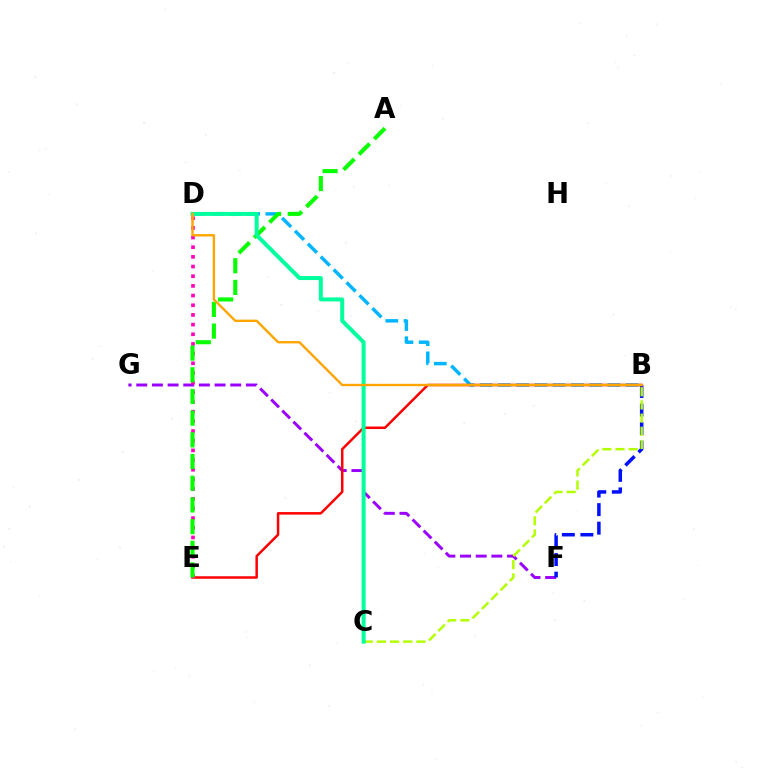{('F', 'G'): [{'color': '#9b00ff', 'line_style': 'dashed', 'thickness': 2.13}], ('B', 'F'): [{'color': '#0010ff', 'line_style': 'dashed', 'thickness': 2.52}], ('B', 'D'): [{'color': '#00b5ff', 'line_style': 'dashed', 'thickness': 2.48}, {'color': '#ffa500', 'line_style': 'solid', 'thickness': 1.72}], ('B', 'E'): [{'color': '#ff0000', 'line_style': 'solid', 'thickness': 1.79}], ('D', 'E'): [{'color': '#ff00bd', 'line_style': 'dotted', 'thickness': 2.63}], ('A', 'E'): [{'color': '#08ff00', 'line_style': 'dashed', 'thickness': 2.95}], ('B', 'C'): [{'color': '#b3ff00', 'line_style': 'dashed', 'thickness': 1.79}], ('C', 'D'): [{'color': '#00ff9d', 'line_style': 'solid', 'thickness': 2.88}]}